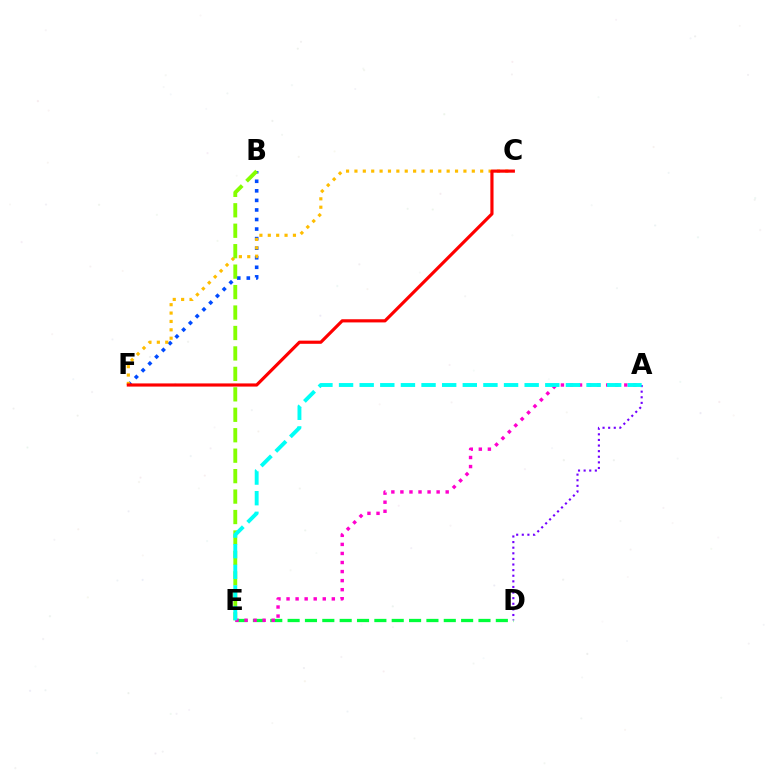{('B', 'F'): [{'color': '#004bff', 'line_style': 'dotted', 'thickness': 2.6}], ('D', 'E'): [{'color': '#00ff39', 'line_style': 'dashed', 'thickness': 2.36}], ('C', 'F'): [{'color': '#ffbd00', 'line_style': 'dotted', 'thickness': 2.28}, {'color': '#ff0000', 'line_style': 'solid', 'thickness': 2.28}], ('A', 'D'): [{'color': '#7200ff', 'line_style': 'dotted', 'thickness': 1.52}], ('B', 'E'): [{'color': '#84ff00', 'line_style': 'dashed', 'thickness': 2.78}], ('A', 'E'): [{'color': '#ff00cf', 'line_style': 'dotted', 'thickness': 2.46}, {'color': '#00fff6', 'line_style': 'dashed', 'thickness': 2.8}]}